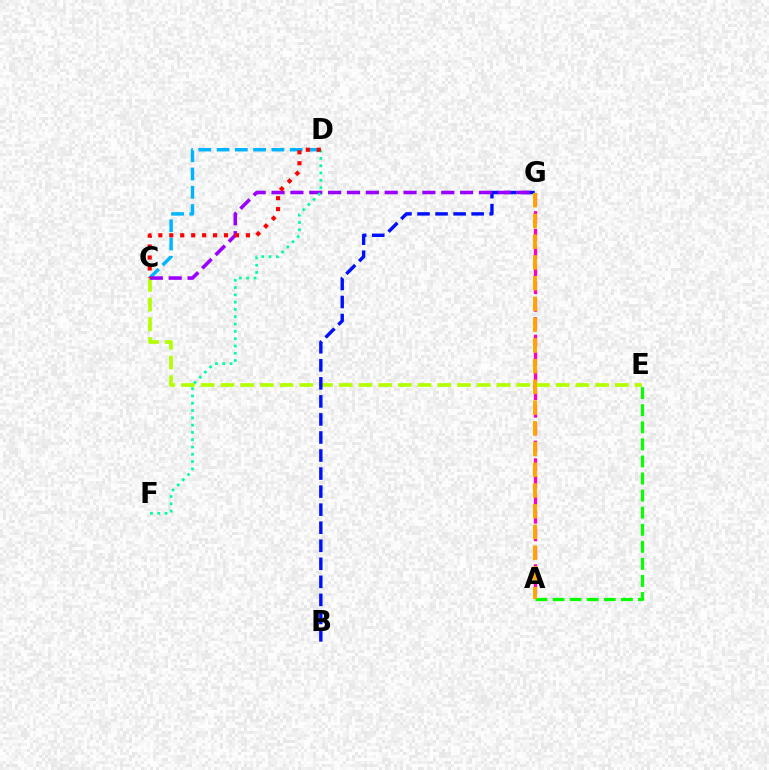{('A', 'G'): [{'color': '#ff00bd', 'line_style': 'dashed', 'thickness': 2.4}, {'color': '#ffa500', 'line_style': 'dashed', 'thickness': 2.82}], ('C', 'D'): [{'color': '#00b5ff', 'line_style': 'dashed', 'thickness': 2.48}, {'color': '#ff0000', 'line_style': 'dotted', 'thickness': 2.97}], ('C', 'E'): [{'color': '#b3ff00', 'line_style': 'dashed', 'thickness': 2.68}], ('B', 'G'): [{'color': '#0010ff', 'line_style': 'dashed', 'thickness': 2.45}], ('C', 'G'): [{'color': '#9b00ff', 'line_style': 'dashed', 'thickness': 2.56}], ('A', 'E'): [{'color': '#08ff00', 'line_style': 'dashed', 'thickness': 2.32}], ('D', 'F'): [{'color': '#00ff9d', 'line_style': 'dotted', 'thickness': 1.98}]}